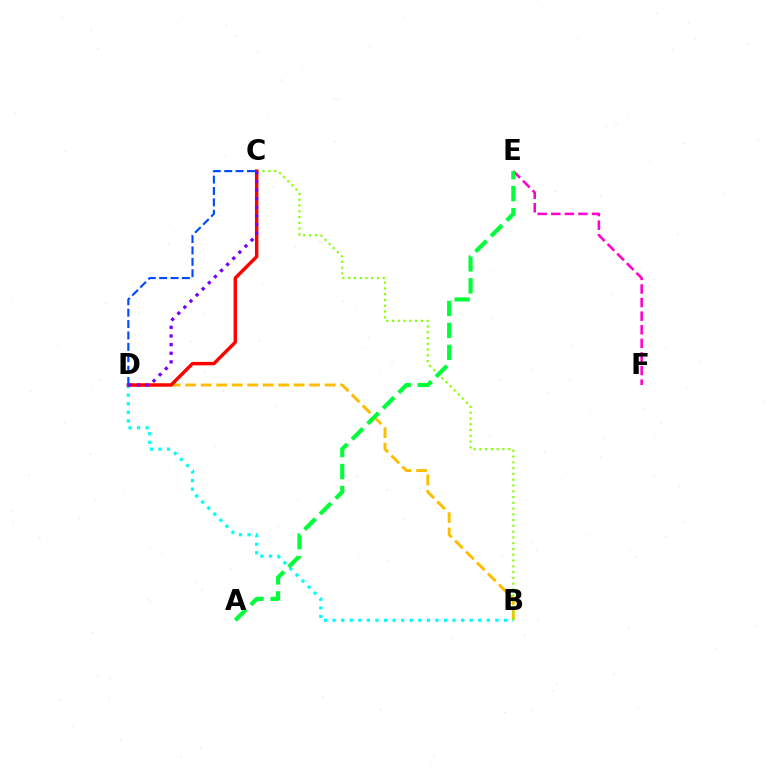{('B', 'D'): [{'color': '#ffbd00', 'line_style': 'dashed', 'thickness': 2.1}, {'color': '#00fff6', 'line_style': 'dotted', 'thickness': 2.33}], ('B', 'C'): [{'color': '#84ff00', 'line_style': 'dotted', 'thickness': 1.57}], ('E', 'F'): [{'color': '#ff00cf', 'line_style': 'dashed', 'thickness': 1.85}], ('C', 'D'): [{'color': '#ff0000', 'line_style': 'solid', 'thickness': 2.47}, {'color': '#004bff', 'line_style': 'dashed', 'thickness': 1.55}, {'color': '#7200ff', 'line_style': 'dotted', 'thickness': 2.35}], ('A', 'E'): [{'color': '#00ff39', 'line_style': 'dashed', 'thickness': 2.99}]}